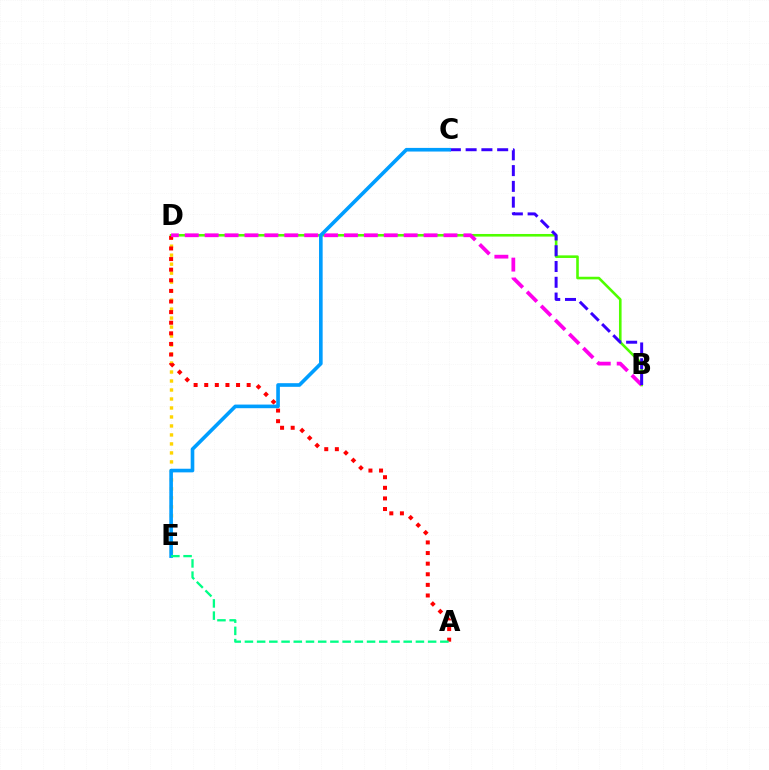{('D', 'E'): [{'color': '#ffd500', 'line_style': 'dotted', 'thickness': 2.44}], ('B', 'D'): [{'color': '#4fff00', 'line_style': 'solid', 'thickness': 1.88}, {'color': '#ff00ed', 'line_style': 'dashed', 'thickness': 2.7}], ('A', 'D'): [{'color': '#ff0000', 'line_style': 'dotted', 'thickness': 2.88}], ('B', 'C'): [{'color': '#3700ff', 'line_style': 'dashed', 'thickness': 2.14}], ('C', 'E'): [{'color': '#009eff', 'line_style': 'solid', 'thickness': 2.61}], ('A', 'E'): [{'color': '#00ff86', 'line_style': 'dashed', 'thickness': 1.66}]}